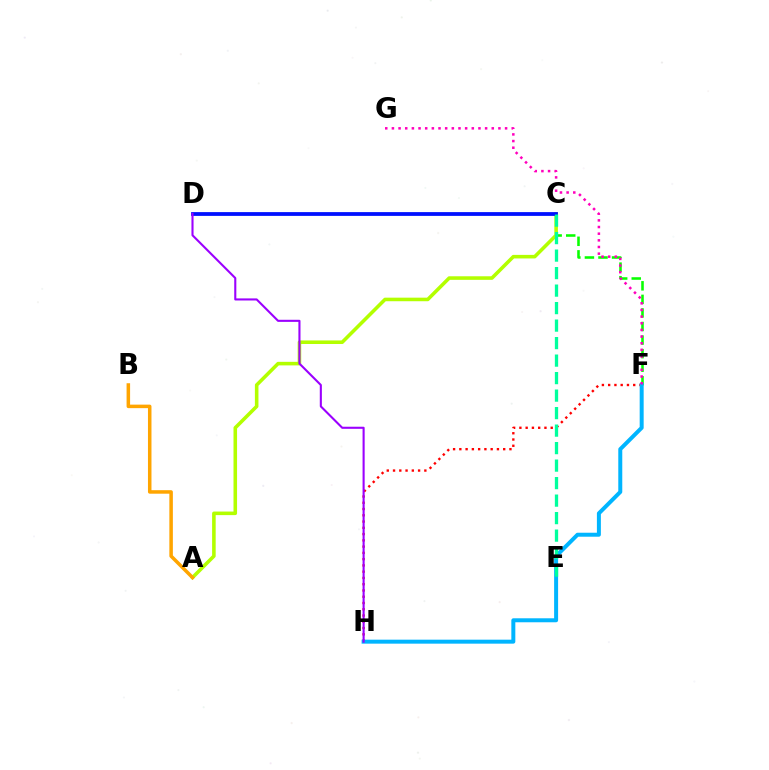{('C', 'F'): [{'color': '#08ff00', 'line_style': 'dashed', 'thickness': 1.84}], ('F', 'H'): [{'color': '#ff0000', 'line_style': 'dotted', 'thickness': 1.7}, {'color': '#00b5ff', 'line_style': 'solid', 'thickness': 2.87}], ('A', 'C'): [{'color': '#b3ff00', 'line_style': 'solid', 'thickness': 2.57}], ('C', 'D'): [{'color': '#0010ff', 'line_style': 'solid', 'thickness': 2.72}], ('C', 'E'): [{'color': '#00ff9d', 'line_style': 'dashed', 'thickness': 2.38}], ('D', 'H'): [{'color': '#9b00ff', 'line_style': 'solid', 'thickness': 1.51}], ('F', 'G'): [{'color': '#ff00bd', 'line_style': 'dotted', 'thickness': 1.81}], ('A', 'B'): [{'color': '#ffa500', 'line_style': 'solid', 'thickness': 2.53}]}